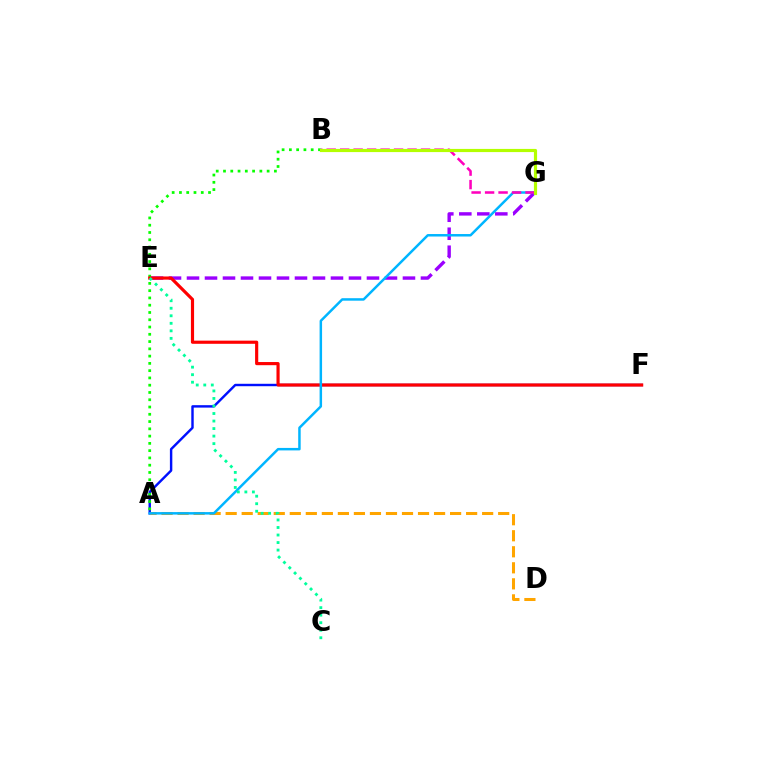{('A', 'F'): [{'color': '#0010ff', 'line_style': 'solid', 'thickness': 1.75}], ('E', 'G'): [{'color': '#9b00ff', 'line_style': 'dashed', 'thickness': 2.44}], ('A', 'D'): [{'color': '#ffa500', 'line_style': 'dashed', 'thickness': 2.18}], ('A', 'B'): [{'color': '#08ff00', 'line_style': 'dotted', 'thickness': 1.98}], ('E', 'F'): [{'color': '#ff0000', 'line_style': 'solid', 'thickness': 2.27}], ('A', 'G'): [{'color': '#00b5ff', 'line_style': 'solid', 'thickness': 1.79}], ('C', 'E'): [{'color': '#00ff9d', 'line_style': 'dotted', 'thickness': 2.05}], ('B', 'G'): [{'color': '#ff00bd', 'line_style': 'dashed', 'thickness': 1.83}, {'color': '#b3ff00', 'line_style': 'solid', 'thickness': 2.28}]}